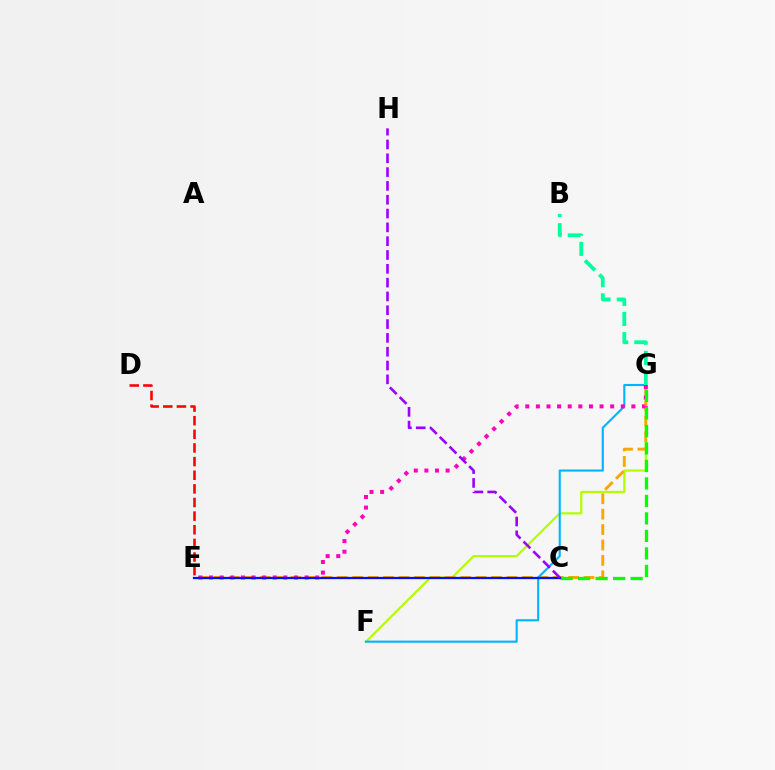{('F', 'G'): [{'color': '#b3ff00', 'line_style': 'solid', 'thickness': 1.6}, {'color': '#00b5ff', 'line_style': 'solid', 'thickness': 1.52}], ('E', 'G'): [{'color': '#ffa500', 'line_style': 'dashed', 'thickness': 2.1}, {'color': '#ff00bd', 'line_style': 'dotted', 'thickness': 2.88}], ('D', 'E'): [{'color': '#ff0000', 'line_style': 'dashed', 'thickness': 1.85}], ('B', 'G'): [{'color': '#00ff9d', 'line_style': 'dashed', 'thickness': 2.73}], ('C', 'G'): [{'color': '#08ff00', 'line_style': 'dashed', 'thickness': 2.38}], ('C', 'E'): [{'color': '#0010ff', 'line_style': 'solid', 'thickness': 1.63}], ('C', 'H'): [{'color': '#9b00ff', 'line_style': 'dashed', 'thickness': 1.88}]}